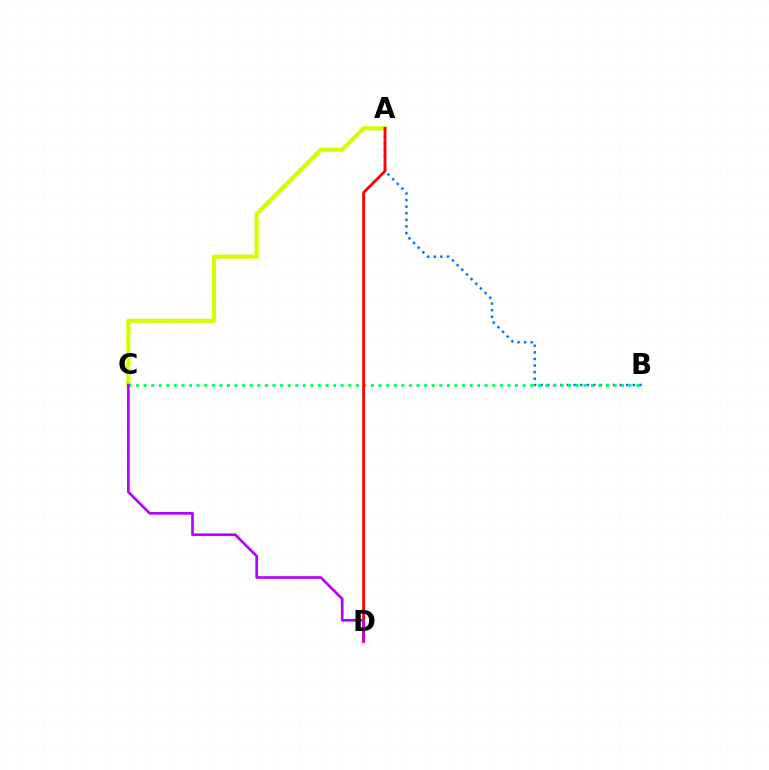{('A', 'B'): [{'color': '#0074ff', 'line_style': 'dotted', 'thickness': 1.79}], ('A', 'C'): [{'color': '#d1ff00', 'line_style': 'solid', 'thickness': 3.0}], ('B', 'C'): [{'color': '#00ff5c', 'line_style': 'dotted', 'thickness': 2.06}], ('A', 'D'): [{'color': '#ff0000', 'line_style': 'solid', 'thickness': 2.02}], ('C', 'D'): [{'color': '#b900ff', 'line_style': 'solid', 'thickness': 1.93}]}